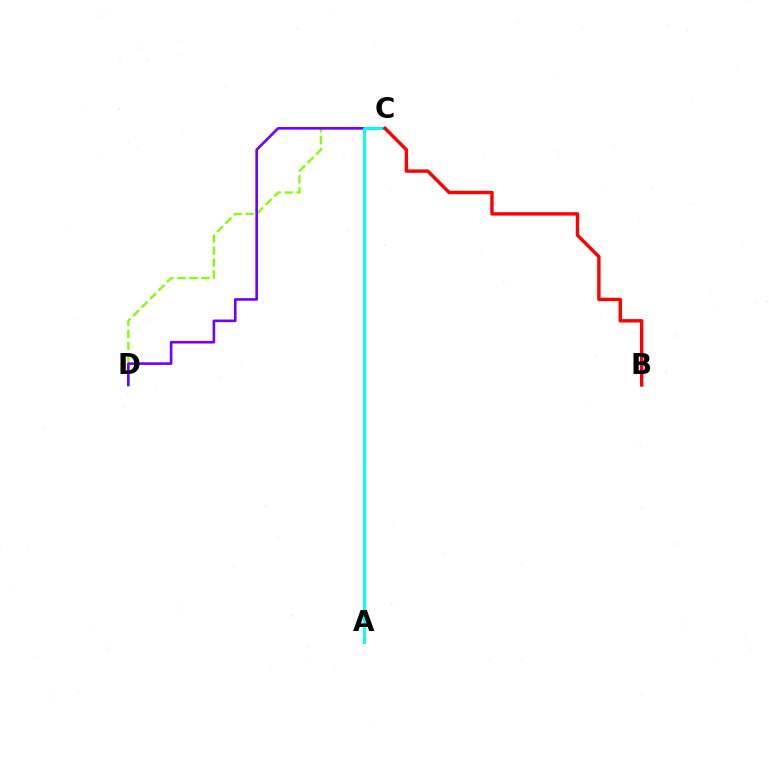{('C', 'D'): [{'color': '#84ff00', 'line_style': 'dashed', 'thickness': 1.63}, {'color': '#7200ff', 'line_style': 'solid', 'thickness': 1.88}], ('A', 'C'): [{'color': '#00fff6', 'line_style': 'solid', 'thickness': 2.1}], ('B', 'C'): [{'color': '#ff0000', 'line_style': 'solid', 'thickness': 2.45}]}